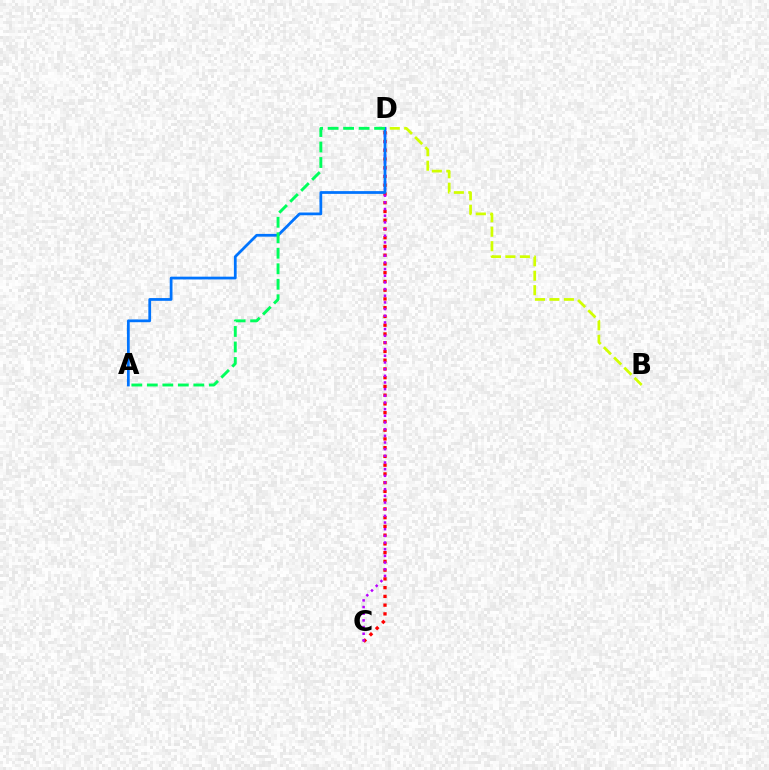{('B', 'D'): [{'color': '#d1ff00', 'line_style': 'dashed', 'thickness': 1.96}], ('C', 'D'): [{'color': '#ff0000', 'line_style': 'dotted', 'thickness': 2.38}, {'color': '#b900ff', 'line_style': 'dotted', 'thickness': 1.81}], ('A', 'D'): [{'color': '#0074ff', 'line_style': 'solid', 'thickness': 1.98}, {'color': '#00ff5c', 'line_style': 'dashed', 'thickness': 2.1}]}